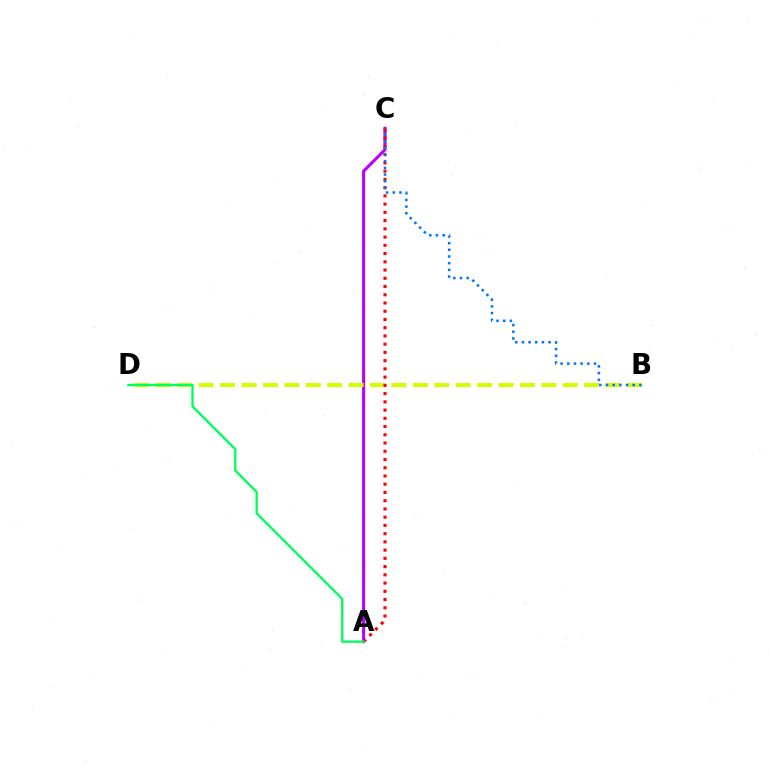{('A', 'C'): [{'color': '#b900ff', 'line_style': 'solid', 'thickness': 2.2}, {'color': '#ff0000', 'line_style': 'dotted', 'thickness': 2.24}], ('B', 'D'): [{'color': '#d1ff00', 'line_style': 'dashed', 'thickness': 2.91}], ('A', 'D'): [{'color': '#00ff5c', 'line_style': 'solid', 'thickness': 1.68}], ('B', 'C'): [{'color': '#0074ff', 'line_style': 'dotted', 'thickness': 1.81}]}